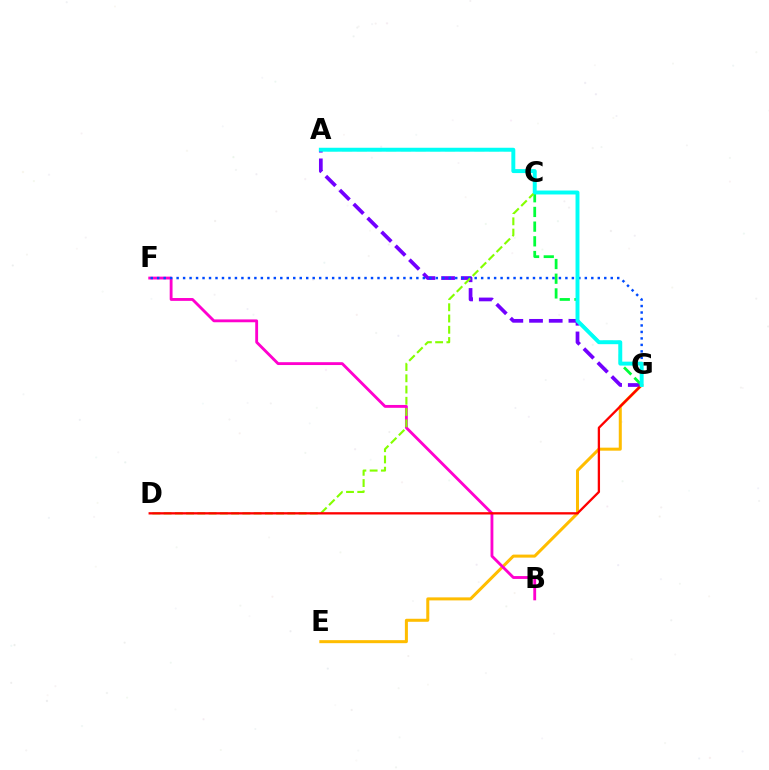{('E', 'G'): [{'color': '#ffbd00', 'line_style': 'solid', 'thickness': 2.18}], ('A', 'G'): [{'color': '#7200ff', 'line_style': 'dashed', 'thickness': 2.68}, {'color': '#00ff39', 'line_style': 'dashed', 'thickness': 2.0}, {'color': '#00fff6', 'line_style': 'solid', 'thickness': 2.83}], ('B', 'F'): [{'color': '#ff00cf', 'line_style': 'solid', 'thickness': 2.05}], ('F', 'G'): [{'color': '#004bff', 'line_style': 'dotted', 'thickness': 1.76}], ('C', 'D'): [{'color': '#84ff00', 'line_style': 'dashed', 'thickness': 1.53}], ('D', 'G'): [{'color': '#ff0000', 'line_style': 'solid', 'thickness': 1.66}]}